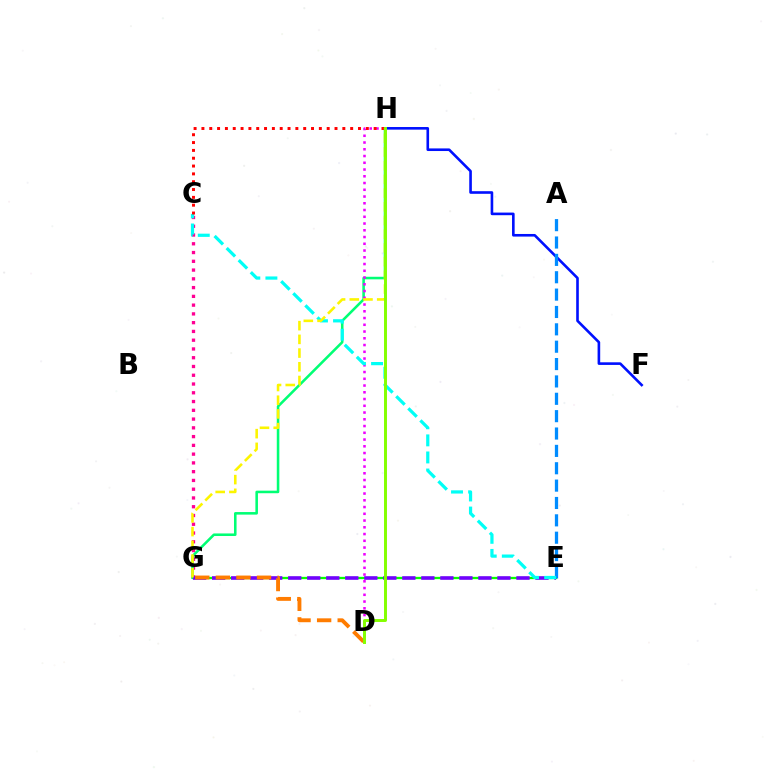{('F', 'H'): [{'color': '#0010ff', 'line_style': 'solid', 'thickness': 1.88}], ('C', 'G'): [{'color': '#ff0094', 'line_style': 'dotted', 'thickness': 2.38}], ('E', 'G'): [{'color': '#08ff00', 'line_style': 'solid', 'thickness': 1.65}, {'color': '#7200ff', 'line_style': 'dashed', 'thickness': 2.58}], ('G', 'H'): [{'color': '#00ff74', 'line_style': 'solid', 'thickness': 1.84}, {'color': '#fcf500', 'line_style': 'dashed', 'thickness': 1.86}], ('D', 'H'): [{'color': '#ee00ff', 'line_style': 'dotted', 'thickness': 1.83}, {'color': '#84ff00', 'line_style': 'solid', 'thickness': 2.13}], ('A', 'E'): [{'color': '#008cff', 'line_style': 'dashed', 'thickness': 2.36}], ('C', 'E'): [{'color': '#00fff6', 'line_style': 'dashed', 'thickness': 2.32}], ('D', 'G'): [{'color': '#ff7c00', 'line_style': 'dashed', 'thickness': 2.8}], ('C', 'H'): [{'color': '#ff0000', 'line_style': 'dotted', 'thickness': 2.13}]}